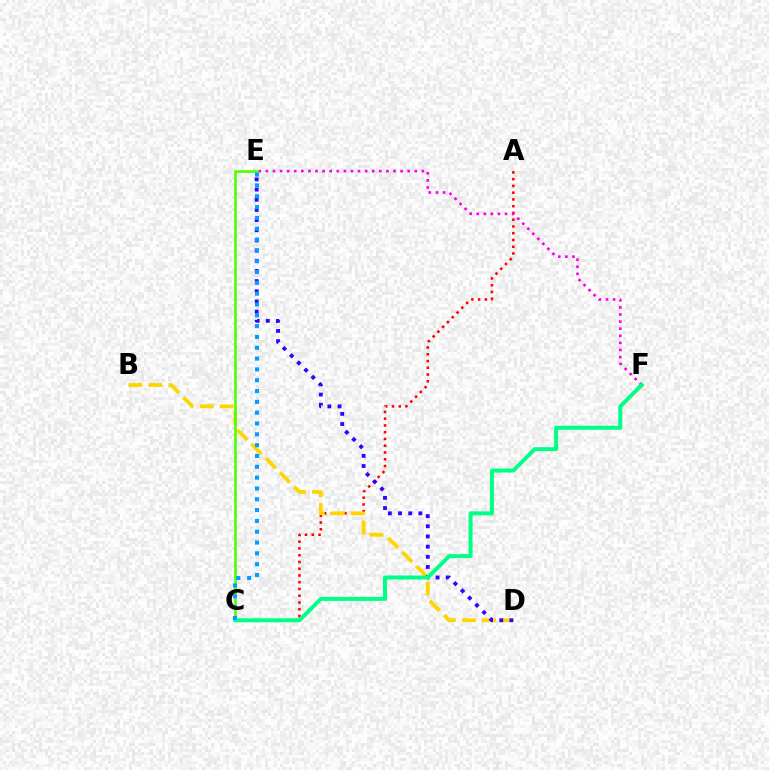{('A', 'C'): [{'color': '#ff0000', 'line_style': 'dotted', 'thickness': 1.84}], ('B', 'D'): [{'color': '#ffd500', 'line_style': 'dashed', 'thickness': 2.72}], ('D', 'E'): [{'color': '#3700ff', 'line_style': 'dotted', 'thickness': 2.76}], ('E', 'F'): [{'color': '#ff00ed', 'line_style': 'dotted', 'thickness': 1.93}], ('C', 'E'): [{'color': '#4fff00', 'line_style': 'solid', 'thickness': 1.9}, {'color': '#009eff', 'line_style': 'dotted', 'thickness': 2.94}], ('C', 'F'): [{'color': '#00ff86', 'line_style': 'solid', 'thickness': 2.86}]}